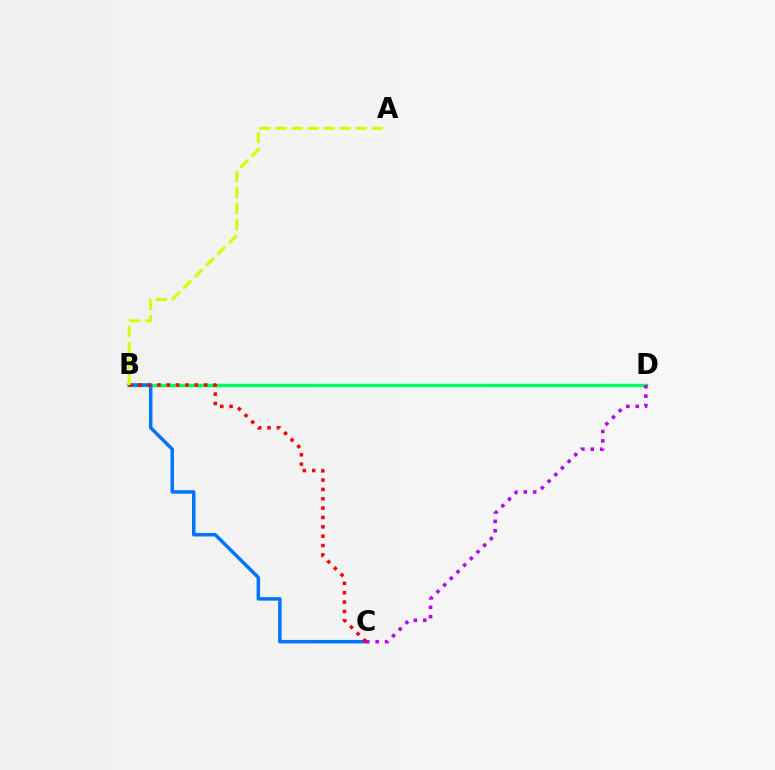{('B', 'D'): [{'color': '#00ff5c', 'line_style': 'solid', 'thickness': 2.49}], ('B', 'C'): [{'color': '#0074ff', 'line_style': 'solid', 'thickness': 2.51}, {'color': '#ff0000', 'line_style': 'dotted', 'thickness': 2.54}], ('C', 'D'): [{'color': '#b900ff', 'line_style': 'dotted', 'thickness': 2.55}], ('A', 'B'): [{'color': '#d1ff00', 'line_style': 'dashed', 'thickness': 2.18}]}